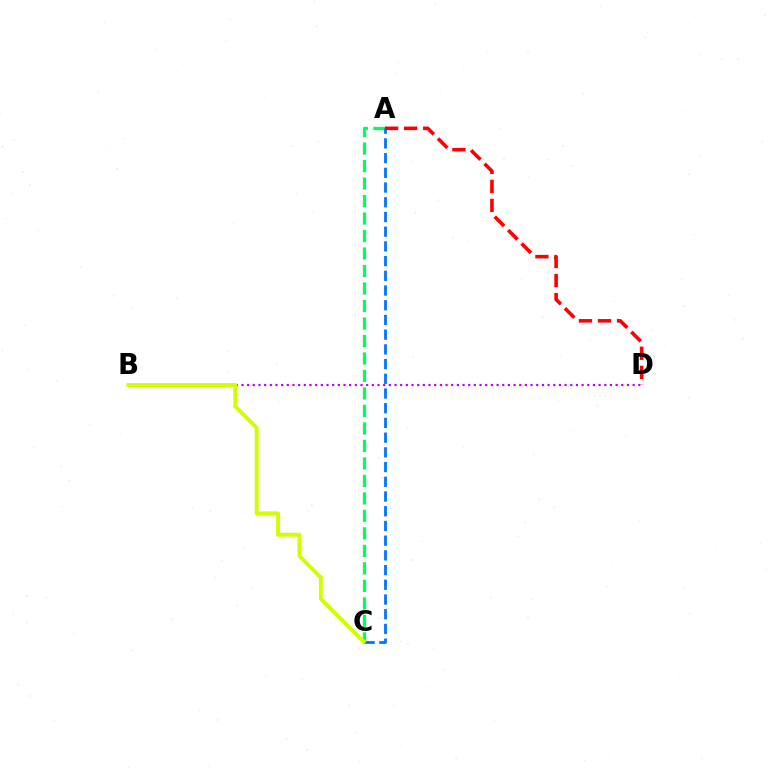{('A', 'C'): [{'color': '#00ff5c', 'line_style': 'dashed', 'thickness': 2.38}, {'color': '#0074ff', 'line_style': 'dashed', 'thickness': 2.0}], ('B', 'D'): [{'color': '#b900ff', 'line_style': 'dotted', 'thickness': 1.54}], ('A', 'D'): [{'color': '#ff0000', 'line_style': 'dashed', 'thickness': 2.59}], ('B', 'C'): [{'color': '#d1ff00', 'line_style': 'solid', 'thickness': 2.81}]}